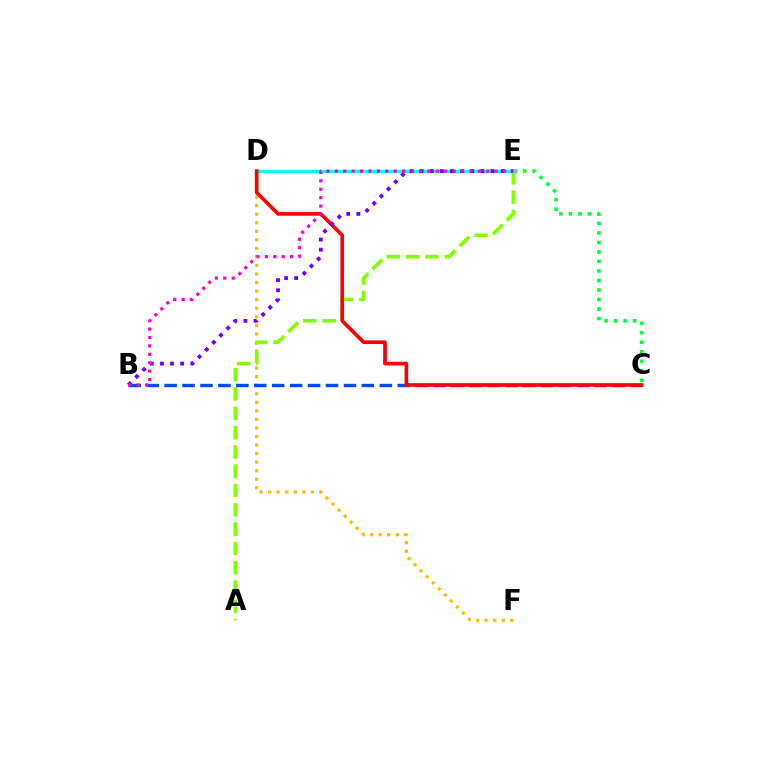{('C', 'E'): [{'color': '#00ff39', 'line_style': 'dotted', 'thickness': 2.58}], ('D', 'E'): [{'color': '#00fff6', 'line_style': 'solid', 'thickness': 2.46}], ('D', 'F'): [{'color': '#ffbd00', 'line_style': 'dotted', 'thickness': 2.32}], ('A', 'E'): [{'color': '#84ff00', 'line_style': 'dashed', 'thickness': 2.62}], ('B', 'C'): [{'color': '#004bff', 'line_style': 'dashed', 'thickness': 2.44}], ('C', 'D'): [{'color': '#ff0000', 'line_style': 'solid', 'thickness': 2.63}], ('B', 'E'): [{'color': '#7200ff', 'line_style': 'dotted', 'thickness': 2.75}, {'color': '#ff00cf', 'line_style': 'dotted', 'thickness': 2.29}]}